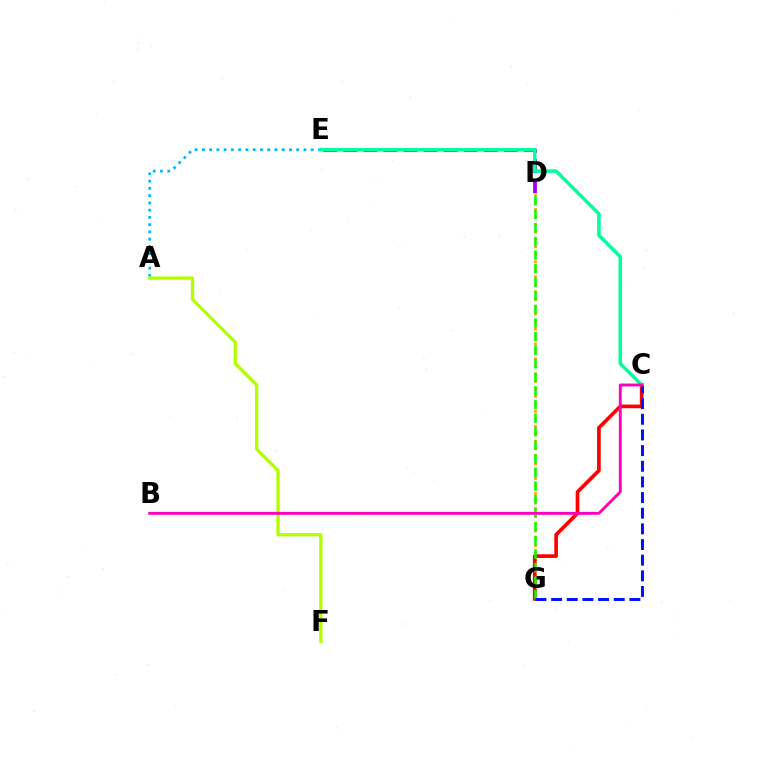{('D', 'G'): [{'color': '#ffa500', 'line_style': 'dotted', 'thickness': 2.03}, {'color': '#08ff00', 'line_style': 'dashed', 'thickness': 1.85}], ('A', 'E'): [{'color': '#00b5ff', 'line_style': 'dotted', 'thickness': 1.97}], ('D', 'E'): [{'color': '#9b00ff', 'line_style': 'dashed', 'thickness': 2.73}], ('C', 'G'): [{'color': '#ff0000', 'line_style': 'solid', 'thickness': 2.64}, {'color': '#0010ff', 'line_style': 'dashed', 'thickness': 2.13}], ('C', 'E'): [{'color': '#00ff9d', 'line_style': 'solid', 'thickness': 2.53}], ('A', 'F'): [{'color': '#b3ff00', 'line_style': 'solid', 'thickness': 2.38}], ('B', 'C'): [{'color': '#ff00bd', 'line_style': 'solid', 'thickness': 2.09}]}